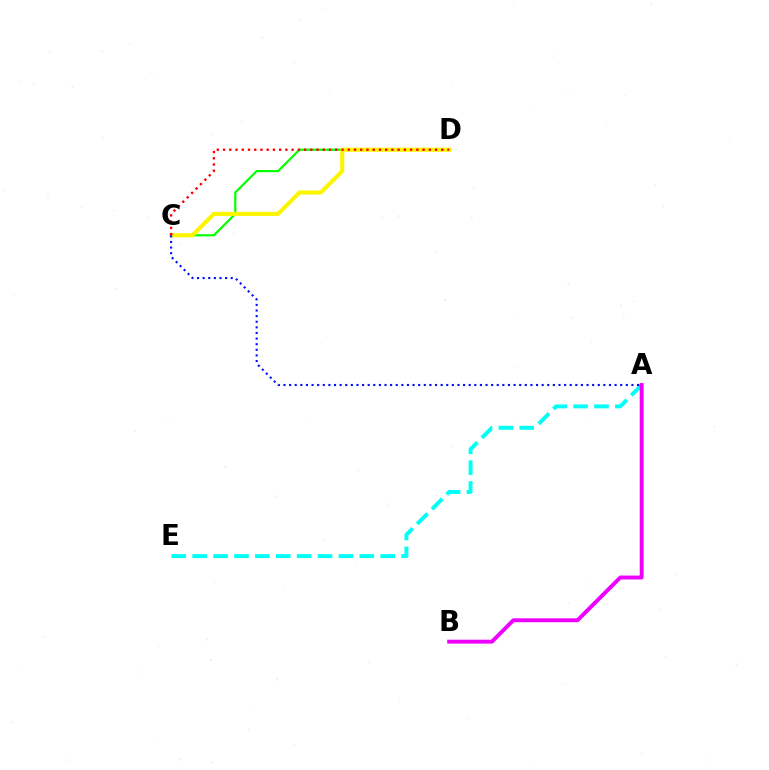{('A', 'E'): [{'color': '#00fff6', 'line_style': 'dashed', 'thickness': 2.84}], ('A', 'B'): [{'color': '#ee00ff', 'line_style': 'solid', 'thickness': 2.81}], ('C', 'D'): [{'color': '#08ff00', 'line_style': 'solid', 'thickness': 1.6}, {'color': '#fcf500', 'line_style': 'solid', 'thickness': 2.95}, {'color': '#ff0000', 'line_style': 'dotted', 'thickness': 1.69}], ('A', 'C'): [{'color': '#0010ff', 'line_style': 'dotted', 'thickness': 1.52}]}